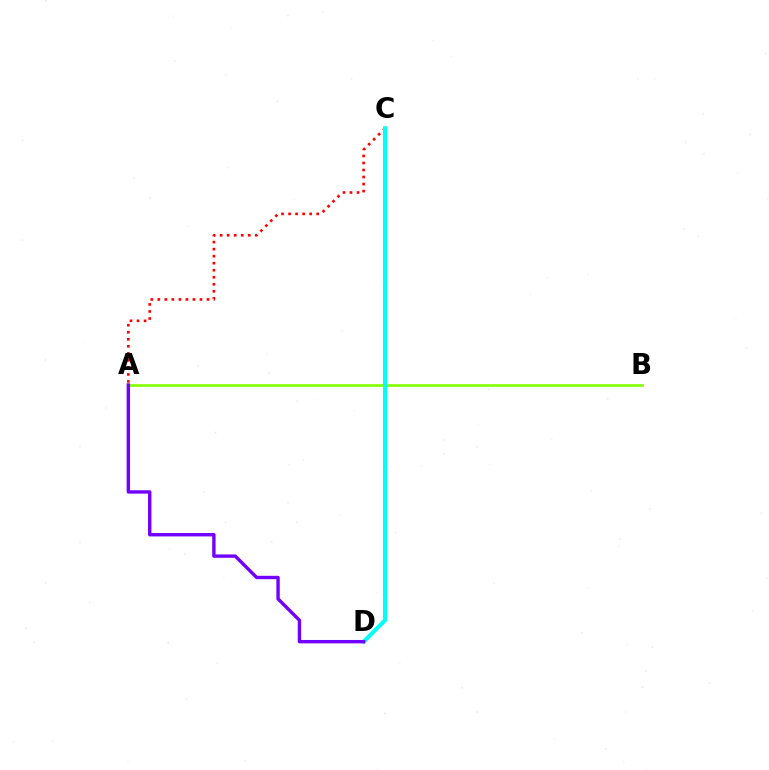{('A', 'B'): [{'color': '#84ff00', 'line_style': 'solid', 'thickness': 1.91}], ('A', 'C'): [{'color': '#ff0000', 'line_style': 'dotted', 'thickness': 1.91}], ('C', 'D'): [{'color': '#00fff6', 'line_style': 'solid', 'thickness': 2.91}], ('A', 'D'): [{'color': '#7200ff', 'line_style': 'solid', 'thickness': 2.43}]}